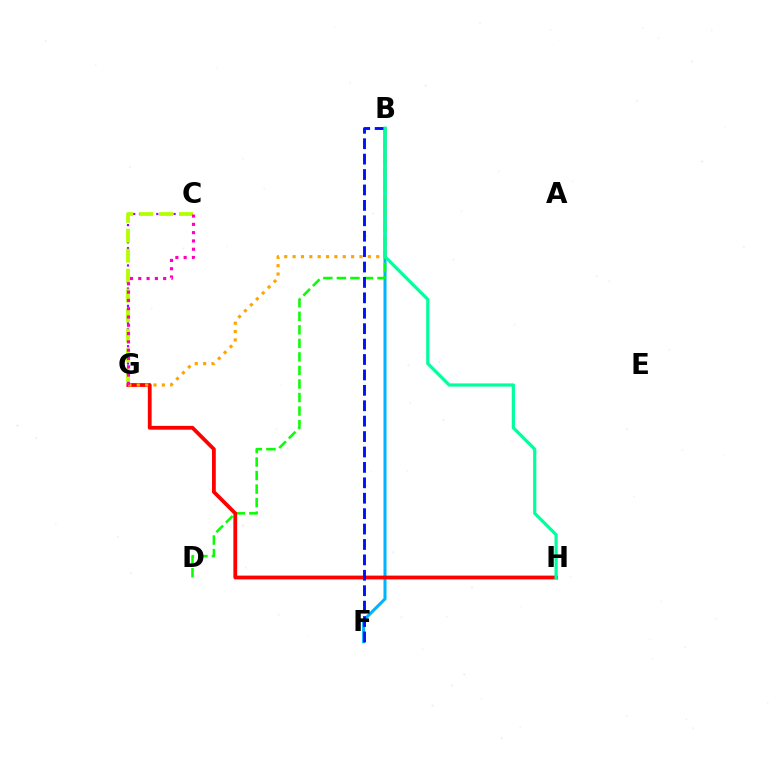{('C', 'G'): [{'color': '#9b00ff', 'line_style': 'dotted', 'thickness': 1.57}, {'color': '#b3ff00', 'line_style': 'dashed', 'thickness': 2.71}, {'color': '#ff00bd', 'line_style': 'dotted', 'thickness': 2.25}], ('B', 'F'): [{'color': '#00b5ff', 'line_style': 'solid', 'thickness': 2.2}, {'color': '#0010ff', 'line_style': 'dashed', 'thickness': 2.09}], ('B', 'D'): [{'color': '#08ff00', 'line_style': 'dashed', 'thickness': 1.84}], ('G', 'H'): [{'color': '#ff0000', 'line_style': 'solid', 'thickness': 2.73}], ('B', 'G'): [{'color': '#ffa500', 'line_style': 'dotted', 'thickness': 2.27}], ('B', 'H'): [{'color': '#00ff9d', 'line_style': 'solid', 'thickness': 2.3}]}